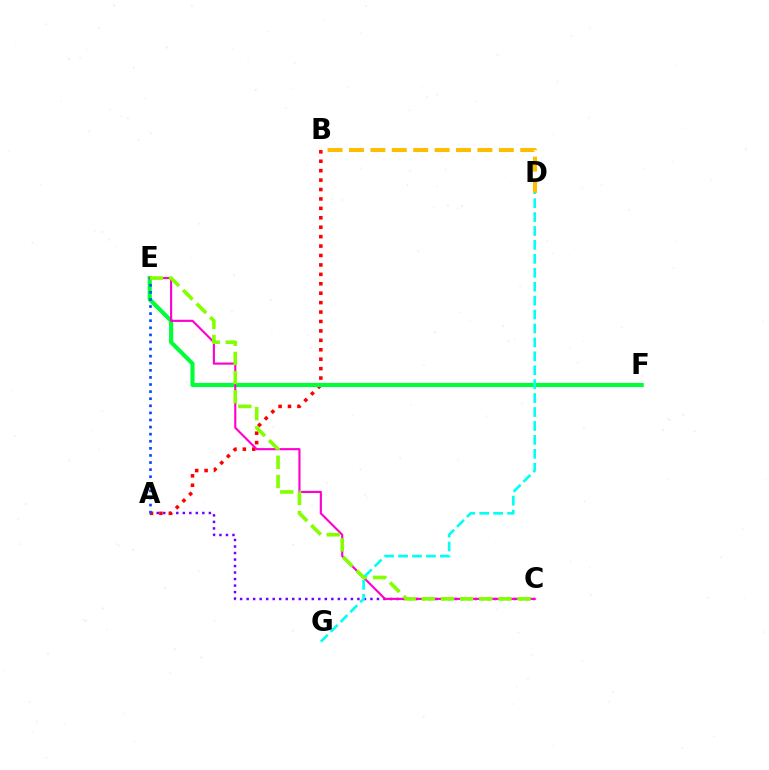{('A', 'C'): [{'color': '#7200ff', 'line_style': 'dotted', 'thickness': 1.77}], ('A', 'B'): [{'color': '#ff0000', 'line_style': 'dotted', 'thickness': 2.56}], ('E', 'F'): [{'color': '#00ff39', 'line_style': 'solid', 'thickness': 2.97}], ('C', 'E'): [{'color': '#ff00cf', 'line_style': 'solid', 'thickness': 1.54}, {'color': '#84ff00', 'line_style': 'dashed', 'thickness': 2.6}], ('A', 'E'): [{'color': '#004bff', 'line_style': 'dotted', 'thickness': 1.93}], ('B', 'D'): [{'color': '#ffbd00', 'line_style': 'dashed', 'thickness': 2.91}], ('D', 'G'): [{'color': '#00fff6', 'line_style': 'dashed', 'thickness': 1.89}]}